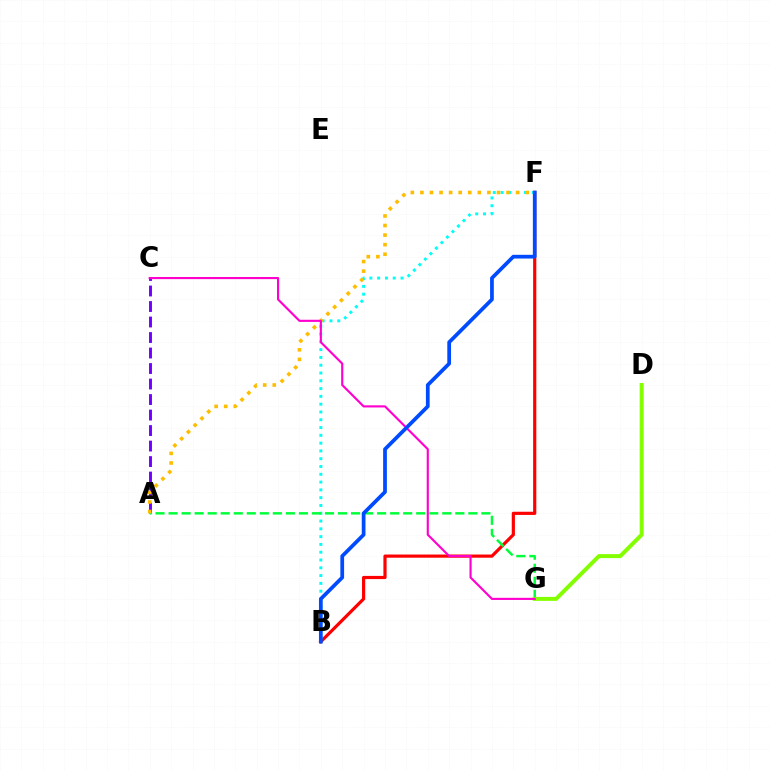{('B', 'F'): [{'color': '#ff0000', 'line_style': 'solid', 'thickness': 2.29}, {'color': '#00fff6', 'line_style': 'dotted', 'thickness': 2.12}, {'color': '#004bff', 'line_style': 'solid', 'thickness': 2.69}], ('A', 'C'): [{'color': '#7200ff', 'line_style': 'dashed', 'thickness': 2.11}], ('A', 'G'): [{'color': '#00ff39', 'line_style': 'dashed', 'thickness': 1.77}], ('A', 'F'): [{'color': '#ffbd00', 'line_style': 'dotted', 'thickness': 2.6}], ('D', 'G'): [{'color': '#84ff00', 'line_style': 'solid', 'thickness': 2.87}], ('C', 'G'): [{'color': '#ff00cf', 'line_style': 'solid', 'thickness': 1.54}]}